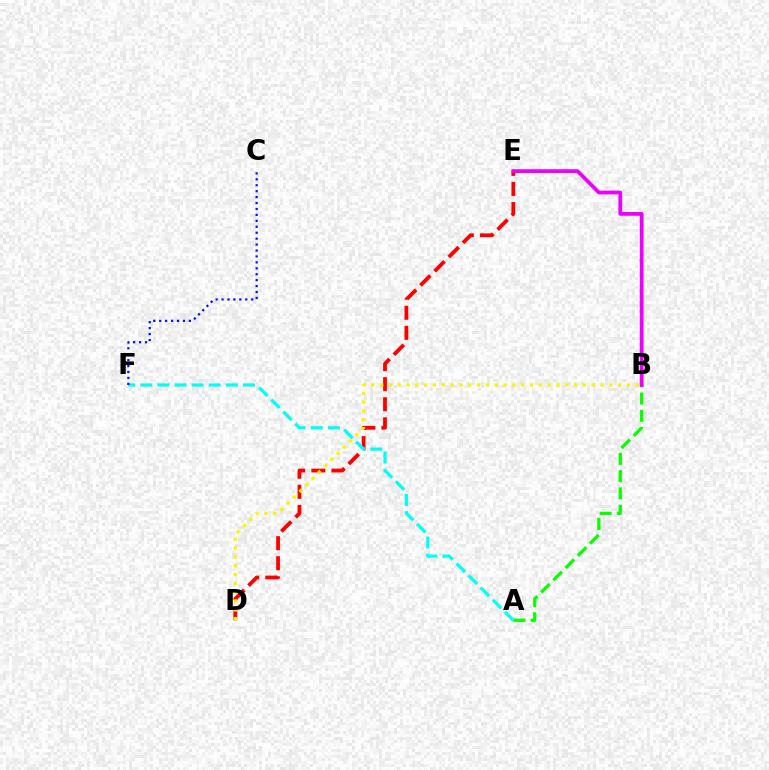{('D', 'E'): [{'color': '#ff0000', 'line_style': 'dashed', 'thickness': 2.73}], ('A', 'B'): [{'color': '#08ff00', 'line_style': 'dashed', 'thickness': 2.35}], ('A', 'F'): [{'color': '#00fff6', 'line_style': 'dashed', 'thickness': 2.32}], ('B', 'E'): [{'color': '#ee00ff', 'line_style': 'solid', 'thickness': 2.72}], ('B', 'D'): [{'color': '#fcf500', 'line_style': 'dotted', 'thickness': 2.4}], ('C', 'F'): [{'color': '#0010ff', 'line_style': 'dotted', 'thickness': 1.61}]}